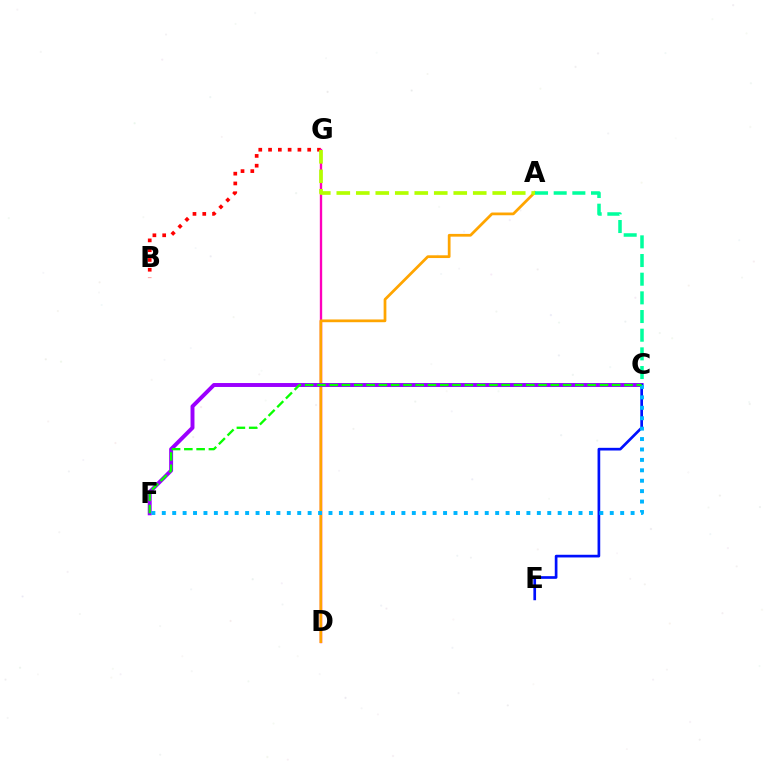{('B', 'G'): [{'color': '#ff0000', 'line_style': 'dotted', 'thickness': 2.66}], ('D', 'G'): [{'color': '#ff00bd', 'line_style': 'solid', 'thickness': 1.69}], ('A', 'D'): [{'color': '#ffa500', 'line_style': 'solid', 'thickness': 1.98}], ('A', 'C'): [{'color': '#00ff9d', 'line_style': 'dashed', 'thickness': 2.54}], ('A', 'G'): [{'color': '#b3ff00', 'line_style': 'dashed', 'thickness': 2.65}], ('C', 'F'): [{'color': '#9b00ff', 'line_style': 'solid', 'thickness': 2.84}, {'color': '#00b5ff', 'line_style': 'dotted', 'thickness': 2.83}, {'color': '#08ff00', 'line_style': 'dashed', 'thickness': 1.67}], ('C', 'E'): [{'color': '#0010ff', 'line_style': 'solid', 'thickness': 1.93}]}